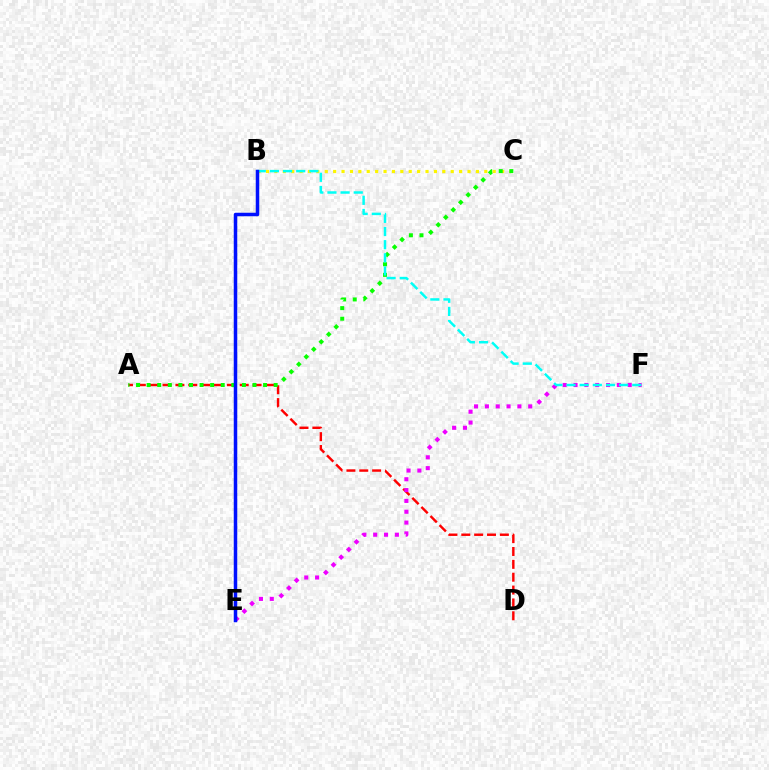{('A', 'D'): [{'color': '#ff0000', 'line_style': 'dashed', 'thickness': 1.75}], ('B', 'C'): [{'color': '#fcf500', 'line_style': 'dotted', 'thickness': 2.28}], ('E', 'F'): [{'color': '#ee00ff', 'line_style': 'dotted', 'thickness': 2.94}], ('A', 'C'): [{'color': '#08ff00', 'line_style': 'dotted', 'thickness': 2.88}], ('B', 'F'): [{'color': '#00fff6', 'line_style': 'dashed', 'thickness': 1.79}], ('B', 'E'): [{'color': '#0010ff', 'line_style': 'solid', 'thickness': 2.52}]}